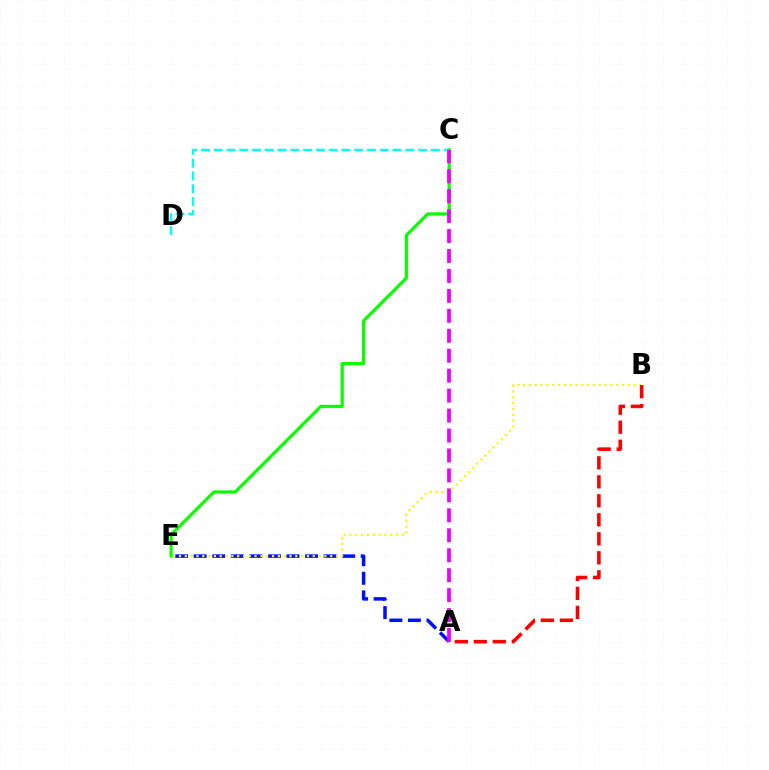{('A', 'E'): [{'color': '#0010ff', 'line_style': 'dashed', 'thickness': 2.52}], ('C', 'E'): [{'color': '#08ff00', 'line_style': 'solid', 'thickness': 2.28}], ('C', 'D'): [{'color': '#00fff6', 'line_style': 'dashed', 'thickness': 1.74}], ('B', 'E'): [{'color': '#fcf500', 'line_style': 'dotted', 'thickness': 1.58}], ('A', 'B'): [{'color': '#ff0000', 'line_style': 'dashed', 'thickness': 2.58}], ('A', 'C'): [{'color': '#ee00ff', 'line_style': 'dashed', 'thickness': 2.71}]}